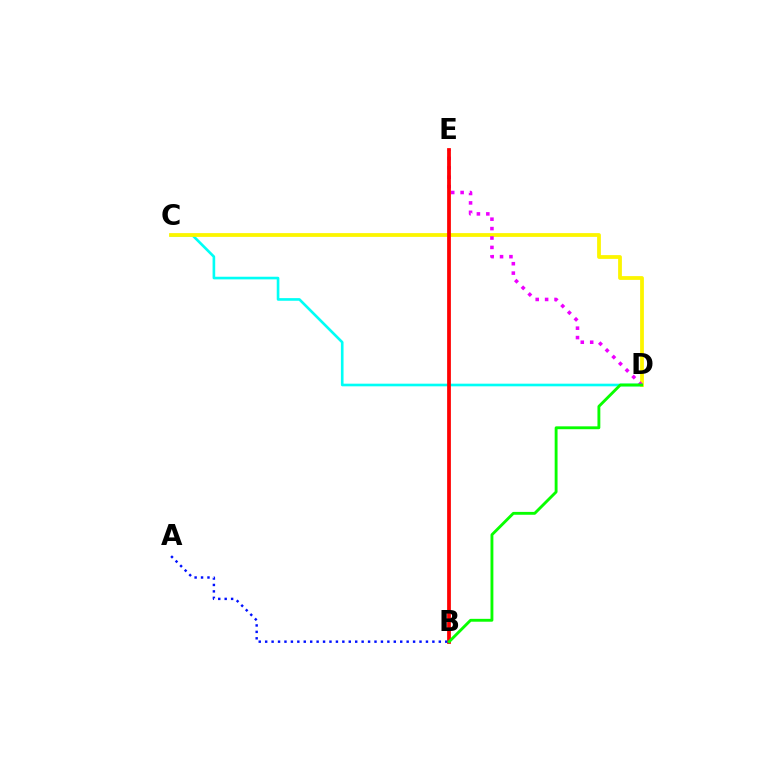{('C', 'D'): [{'color': '#00fff6', 'line_style': 'solid', 'thickness': 1.9}, {'color': '#fcf500', 'line_style': 'solid', 'thickness': 2.72}], ('D', 'E'): [{'color': '#ee00ff', 'line_style': 'dotted', 'thickness': 2.56}], ('B', 'E'): [{'color': '#ff0000', 'line_style': 'solid', 'thickness': 2.7}], ('A', 'B'): [{'color': '#0010ff', 'line_style': 'dotted', 'thickness': 1.75}], ('B', 'D'): [{'color': '#08ff00', 'line_style': 'solid', 'thickness': 2.06}]}